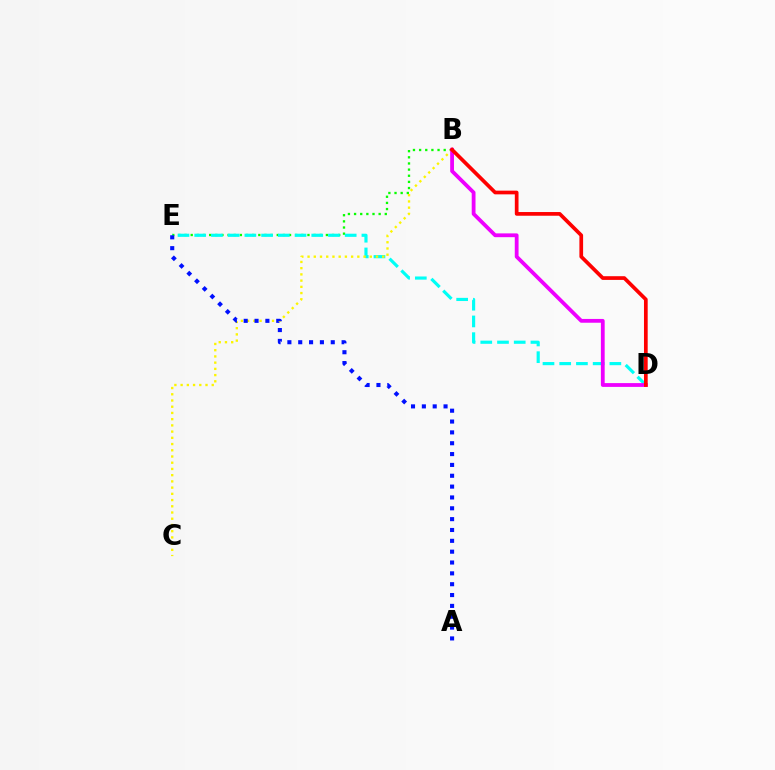{('B', 'E'): [{'color': '#08ff00', 'line_style': 'dotted', 'thickness': 1.67}], ('D', 'E'): [{'color': '#00fff6', 'line_style': 'dashed', 'thickness': 2.27}], ('B', 'C'): [{'color': '#fcf500', 'line_style': 'dotted', 'thickness': 1.69}], ('B', 'D'): [{'color': '#ee00ff', 'line_style': 'solid', 'thickness': 2.73}, {'color': '#ff0000', 'line_style': 'solid', 'thickness': 2.67}], ('A', 'E'): [{'color': '#0010ff', 'line_style': 'dotted', 'thickness': 2.95}]}